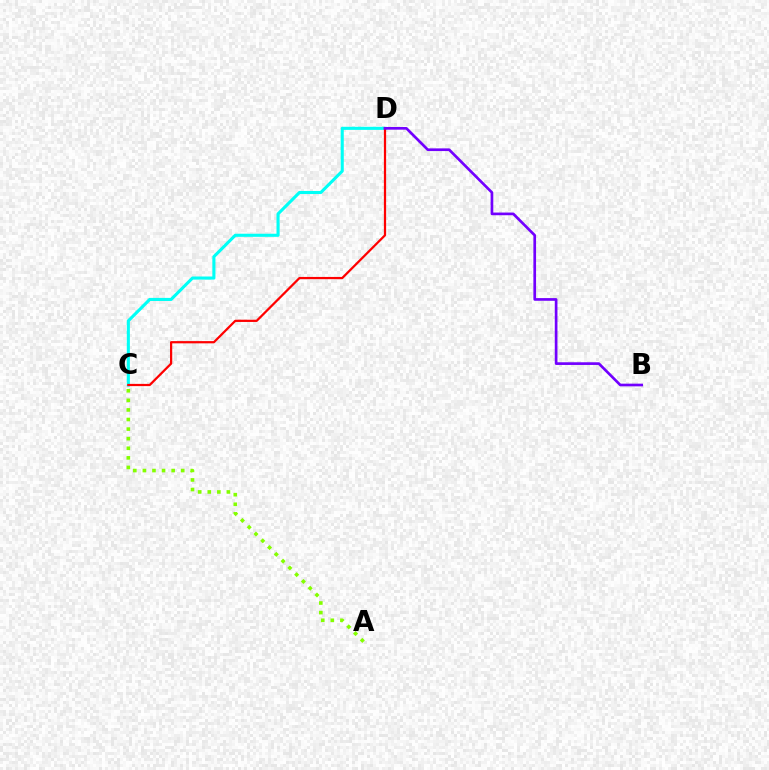{('C', 'D'): [{'color': '#00fff6', 'line_style': 'solid', 'thickness': 2.23}, {'color': '#ff0000', 'line_style': 'solid', 'thickness': 1.61}], ('B', 'D'): [{'color': '#7200ff', 'line_style': 'solid', 'thickness': 1.93}], ('A', 'C'): [{'color': '#84ff00', 'line_style': 'dotted', 'thickness': 2.6}]}